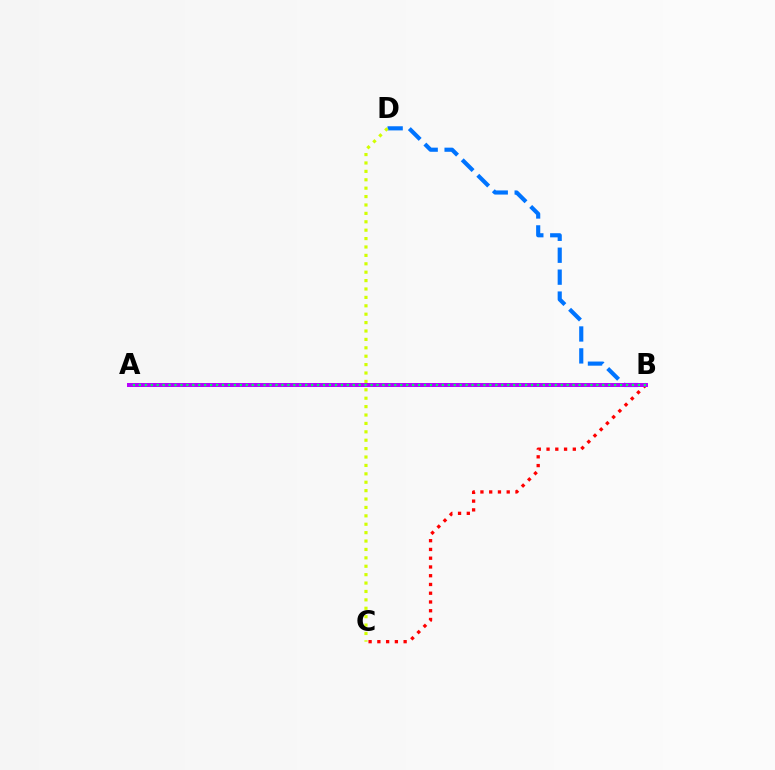{('B', 'C'): [{'color': '#ff0000', 'line_style': 'dotted', 'thickness': 2.38}], ('B', 'D'): [{'color': '#0074ff', 'line_style': 'dashed', 'thickness': 2.98}], ('A', 'B'): [{'color': '#b900ff', 'line_style': 'solid', 'thickness': 2.86}, {'color': '#00ff5c', 'line_style': 'dotted', 'thickness': 1.61}], ('C', 'D'): [{'color': '#d1ff00', 'line_style': 'dotted', 'thickness': 2.28}]}